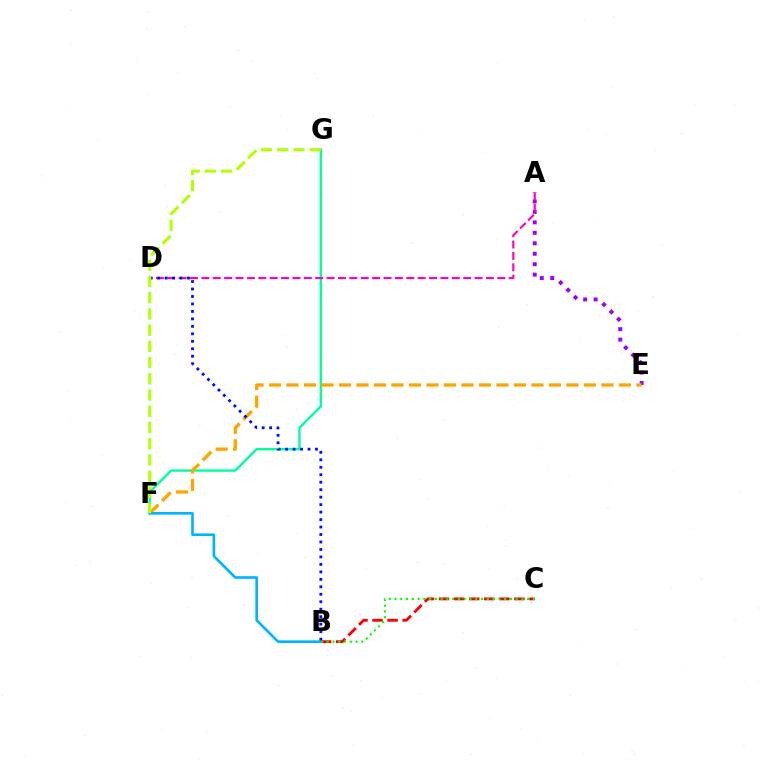{('F', 'G'): [{'color': '#00ff9d', 'line_style': 'solid', 'thickness': 1.74}, {'color': '#b3ff00', 'line_style': 'dashed', 'thickness': 2.2}], ('A', 'E'): [{'color': '#9b00ff', 'line_style': 'dotted', 'thickness': 2.84}], ('E', 'F'): [{'color': '#ffa500', 'line_style': 'dashed', 'thickness': 2.38}], ('B', 'F'): [{'color': '#00b5ff', 'line_style': 'solid', 'thickness': 1.92}], ('A', 'D'): [{'color': '#ff00bd', 'line_style': 'dashed', 'thickness': 1.55}], ('B', 'C'): [{'color': '#ff0000', 'line_style': 'dashed', 'thickness': 2.05}, {'color': '#08ff00', 'line_style': 'dotted', 'thickness': 1.57}], ('B', 'D'): [{'color': '#0010ff', 'line_style': 'dotted', 'thickness': 2.03}]}